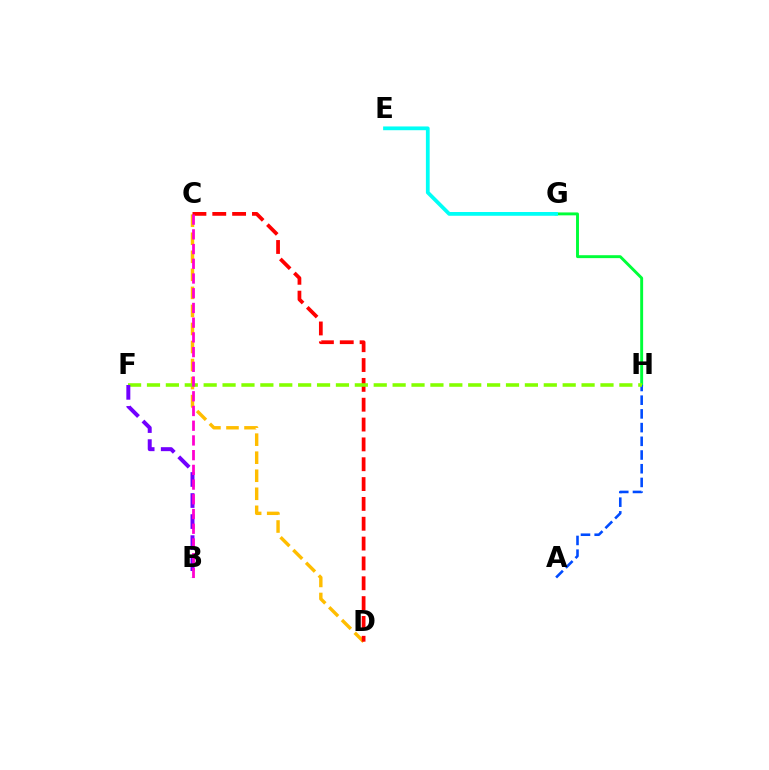{('C', 'D'): [{'color': '#ffbd00', 'line_style': 'dashed', 'thickness': 2.45}, {'color': '#ff0000', 'line_style': 'dashed', 'thickness': 2.7}], ('G', 'H'): [{'color': '#00ff39', 'line_style': 'solid', 'thickness': 2.1}], ('A', 'H'): [{'color': '#004bff', 'line_style': 'dashed', 'thickness': 1.86}], ('F', 'H'): [{'color': '#84ff00', 'line_style': 'dashed', 'thickness': 2.57}], ('B', 'F'): [{'color': '#7200ff', 'line_style': 'dashed', 'thickness': 2.86}], ('E', 'G'): [{'color': '#00fff6', 'line_style': 'solid', 'thickness': 2.71}], ('B', 'C'): [{'color': '#ff00cf', 'line_style': 'dashed', 'thickness': 2.0}]}